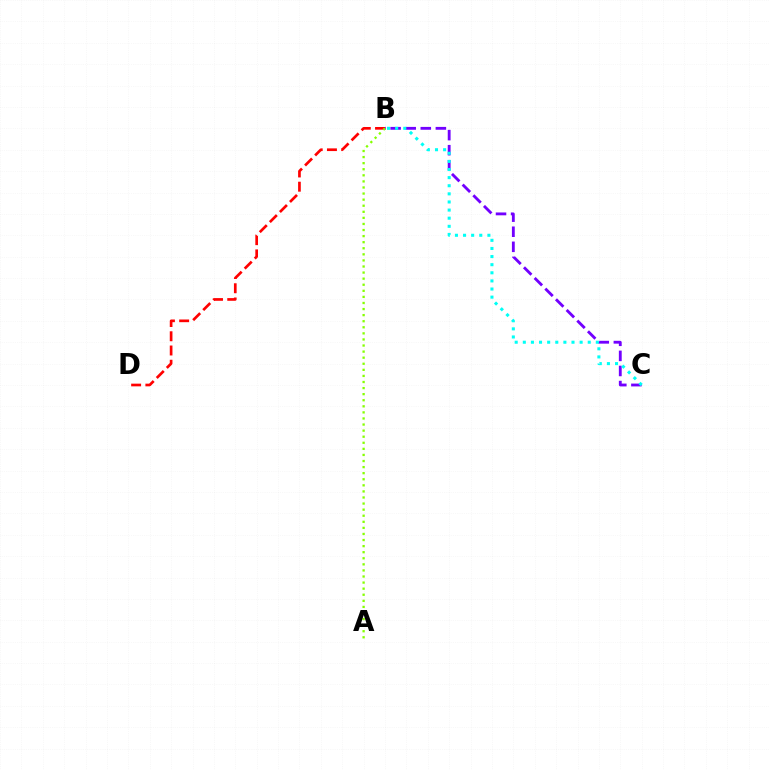{('B', 'C'): [{'color': '#7200ff', 'line_style': 'dashed', 'thickness': 2.05}, {'color': '#00fff6', 'line_style': 'dotted', 'thickness': 2.2}], ('B', 'D'): [{'color': '#ff0000', 'line_style': 'dashed', 'thickness': 1.93}], ('A', 'B'): [{'color': '#84ff00', 'line_style': 'dotted', 'thickness': 1.65}]}